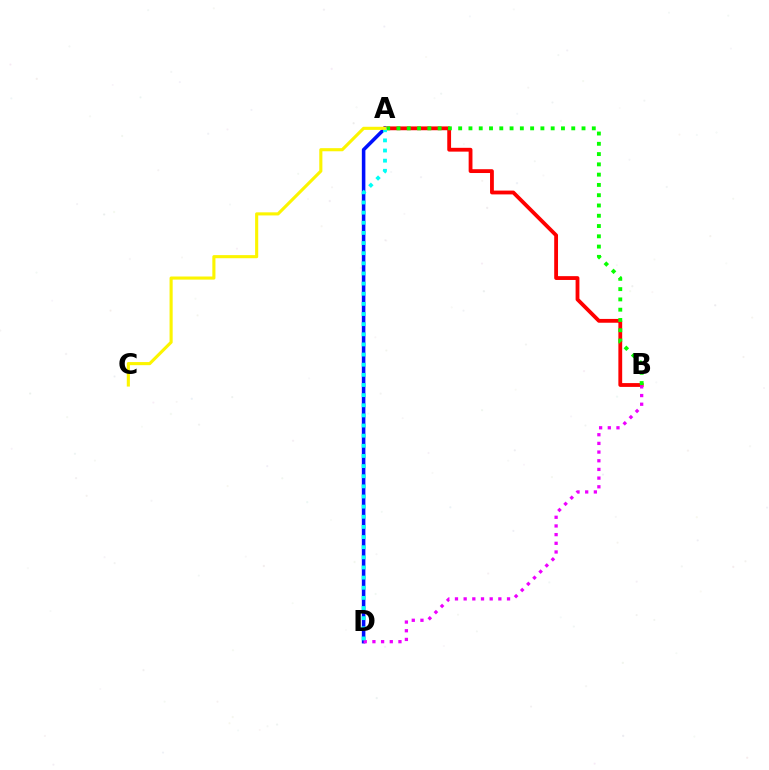{('A', 'B'): [{'color': '#ff0000', 'line_style': 'solid', 'thickness': 2.75}, {'color': '#08ff00', 'line_style': 'dotted', 'thickness': 2.79}], ('A', 'D'): [{'color': '#0010ff', 'line_style': 'solid', 'thickness': 2.55}, {'color': '#00fff6', 'line_style': 'dotted', 'thickness': 2.75}], ('B', 'D'): [{'color': '#ee00ff', 'line_style': 'dotted', 'thickness': 2.36}], ('A', 'C'): [{'color': '#fcf500', 'line_style': 'solid', 'thickness': 2.24}]}